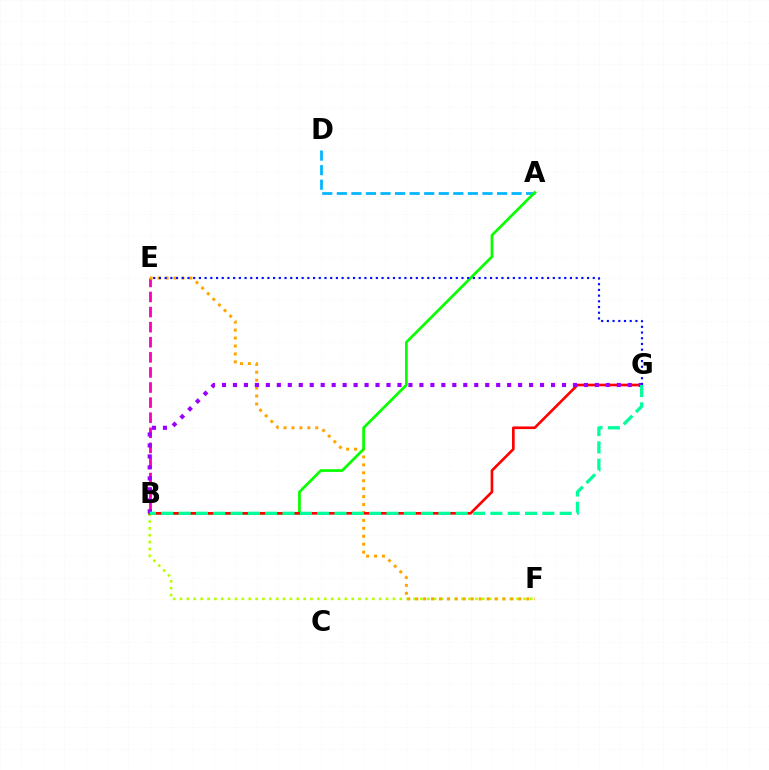{('A', 'D'): [{'color': '#00b5ff', 'line_style': 'dashed', 'thickness': 1.98}], ('B', 'E'): [{'color': '#ff00bd', 'line_style': 'dashed', 'thickness': 2.05}], ('B', 'F'): [{'color': '#b3ff00', 'line_style': 'dotted', 'thickness': 1.87}], ('E', 'F'): [{'color': '#ffa500', 'line_style': 'dotted', 'thickness': 2.16}], ('A', 'B'): [{'color': '#08ff00', 'line_style': 'solid', 'thickness': 1.96}], ('B', 'G'): [{'color': '#ff0000', 'line_style': 'solid', 'thickness': 1.91}, {'color': '#9b00ff', 'line_style': 'dotted', 'thickness': 2.98}, {'color': '#00ff9d', 'line_style': 'dashed', 'thickness': 2.35}], ('E', 'G'): [{'color': '#0010ff', 'line_style': 'dotted', 'thickness': 1.55}]}